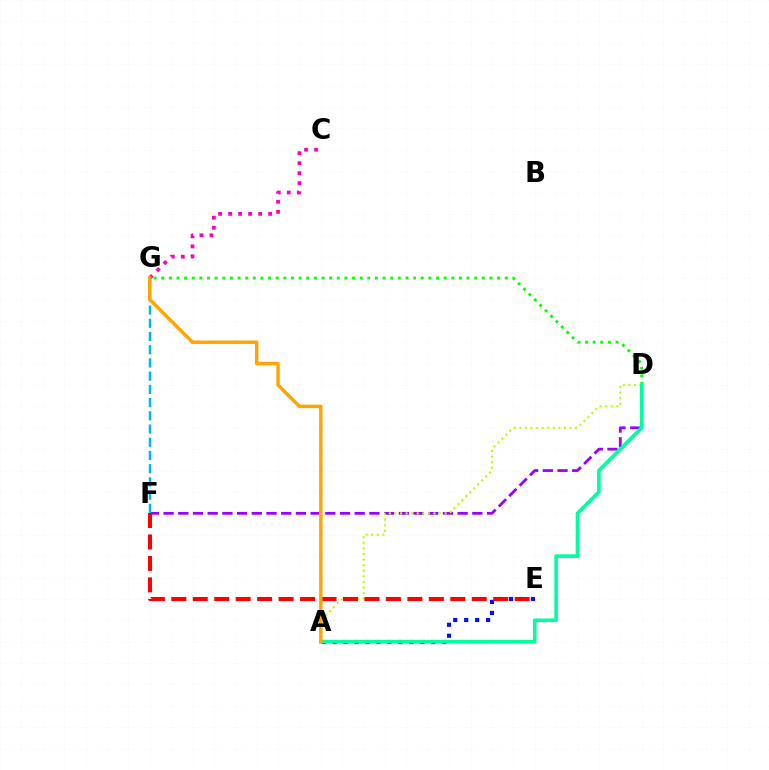{('D', 'F'): [{'color': '#9b00ff', 'line_style': 'dashed', 'thickness': 2.0}], ('D', 'G'): [{'color': '#08ff00', 'line_style': 'dotted', 'thickness': 2.07}], ('A', 'D'): [{'color': '#b3ff00', 'line_style': 'dotted', 'thickness': 1.51}, {'color': '#00ff9d', 'line_style': 'solid', 'thickness': 2.6}], ('F', 'G'): [{'color': '#00b5ff', 'line_style': 'dashed', 'thickness': 1.8}], ('A', 'E'): [{'color': '#0010ff', 'line_style': 'dotted', 'thickness': 2.98}], ('C', 'G'): [{'color': '#ff00bd', 'line_style': 'dotted', 'thickness': 2.72}], ('E', 'F'): [{'color': '#ff0000', 'line_style': 'dashed', 'thickness': 2.92}], ('A', 'G'): [{'color': '#ffa500', 'line_style': 'solid', 'thickness': 2.49}]}